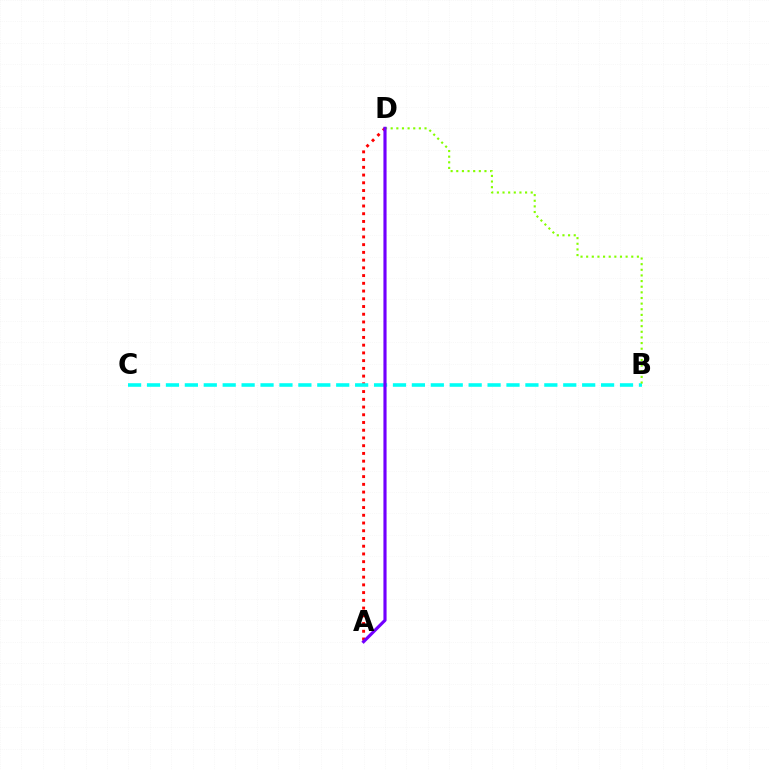{('A', 'D'): [{'color': '#ff0000', 'line_style': 'dotted', 'thickness': 2.1}, {'color': '#7200ff', 'line_style': 'solid', 'thickness': 2.26}], ('B', 'C'): [{'color': '#00fff6', 'line_style': 'dashed', 'thickness': 2.57}], ('B', 'D'): [{'color': '#84ff00', 'line_style': 'dotted', 'thickness': 1.53}]}